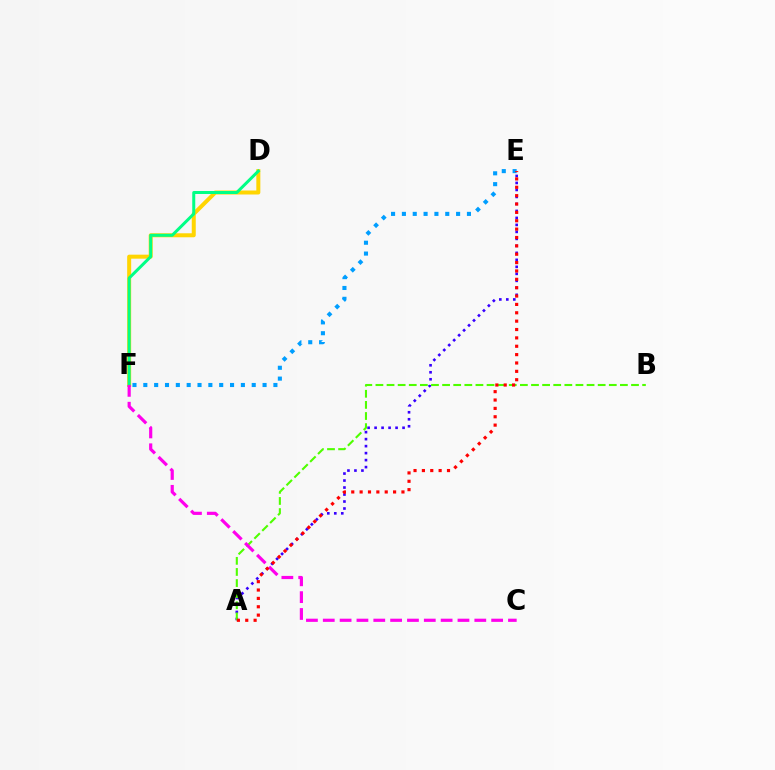{('A', 'E'): [{'color': '#3700ff', 'line_style': 'dotted', 'thickness': 1.9}, {'color': '#ff0000', 'line_style': 'dotted', 'thickness': 2.27}], ('D', 'F'): [{'color': '#ffd500', 'line_style': 'solid', 'thickness': 2.88}, {'color': '#00ff86', 'line_style': 'solid', 'thickness': 2.16}], ('A', 'B'): [{'color': '#4fff00', 'line_style': 'dashed', 'thickness': 1.51}], ('E', 'F'): [{'color': '#009eff', 'line_style': 'dotted', 'thickness': 2.95}], ('C', 'F'): [{'color': '#ff00ed', 'line_style': 'dashed', 'thickness': 2.29}]}